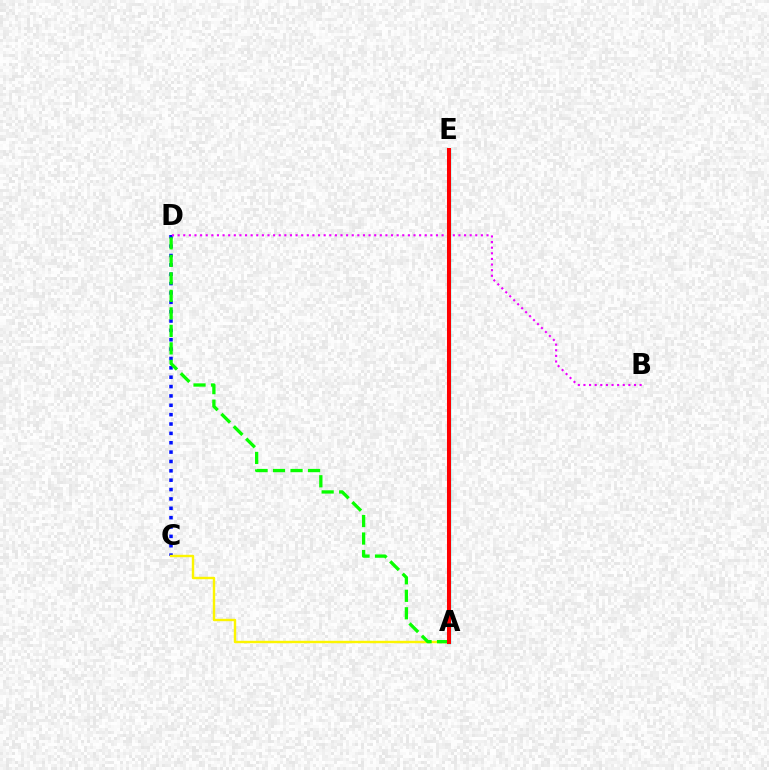{('C', 'D'): [{'color': '#0010ff', 'line_style': 'dotted', 'thickness': 2.54}], ('A', 'C'): [{'color': '#fcf500', 'line_style': 'solid', 'thickness': 1.74}], ('A', 'E'): [{'color': '#00fff6', 'line_style': 'solid', 'thickness': 2.43}, {'color': '#ff0000', 'line_style': 'solid', 'thickness': 2.91}], ('A', 'D'): [{'color': '#08ff00', 'line_style': 'dashed', 'thickness': 2.38}], ('B', 'D'): [{'color': '#ee00ff', 'line_style': 'dotted', 'thickness': 1.53}]}